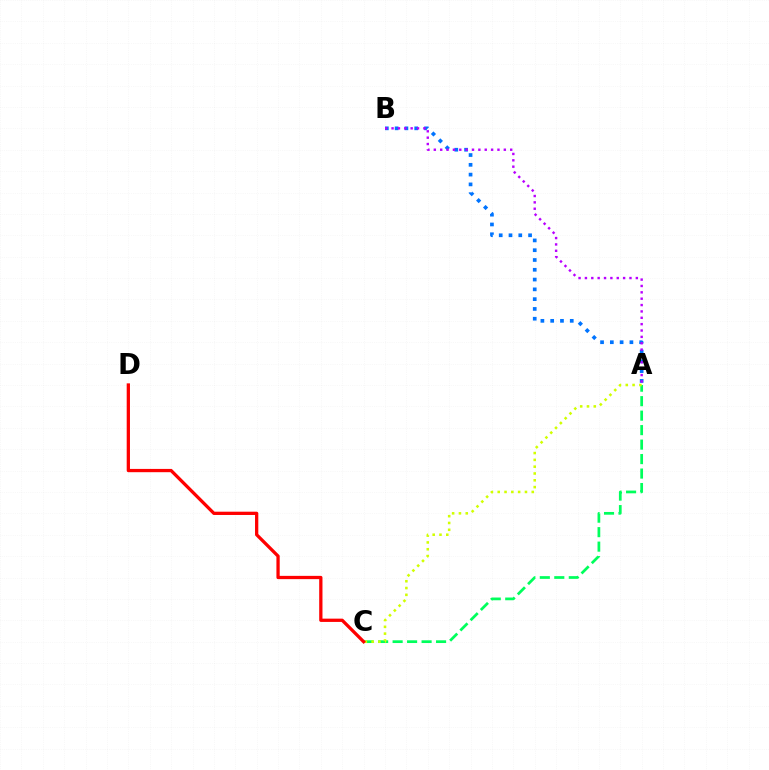{('A', 'B'): [{'color': '#0074ff', 'line_style': 'dotted', 'thickness': 2.66}, {'color': '#b900ff', 'line_style': 'dotted', 'thickness': 1.73}], ('A', 'C'): [{'color': '#00ff5c', 'line_style': 'dashed', 'thickness': 1.97}, {'color': '#d1ff00', 'line_style': 'dotted', 'thickness': 1.85}], ('C', 'D'): [{'color': '#ff0000', 'line_style': 'solid', 'thickness': 2.36}]}